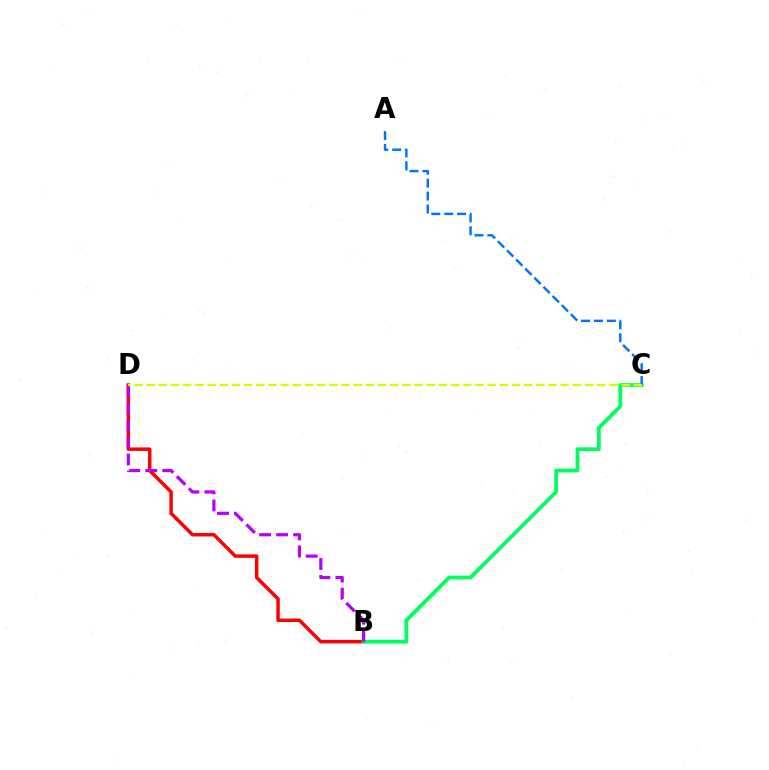{('B', 'D'): [{'color': '#ff0000', 'line_style': 'solid', 'thickness': 2.5}, {'color': '#b900ff', 'line_style': 'dashed', 'thickness': 2.31}], ('B', 'C'): [{'color': '#00ff5c', 'line_style': 'solid', 'thickness': 2.72}], ('A', 'C'): [{'color': '#0074ff', 'line_style': 'dashed', 'thickness': 1.75}], ('C', 'D'): [{'color': '#d1ff00', 'line_style': 'dashed', 'thickness': 1.65}]}